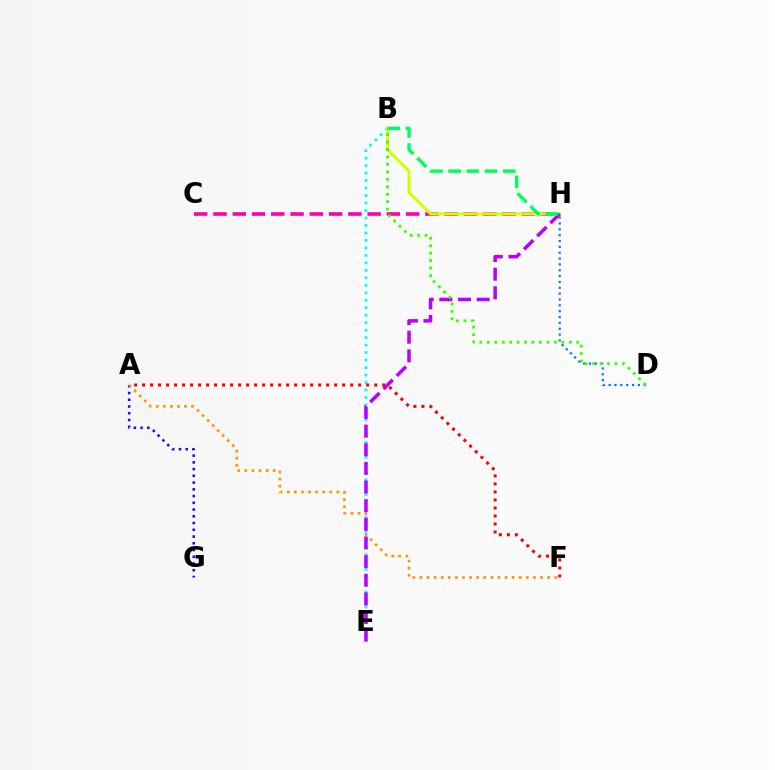{('B', 'E'): [{'color': '#00fff6', 'line_style': 'dotted', 'thickness': 2.03}], ('A', 'G'): [{'color': '#2500ff', 'line_style': 'dotted', 'thickness': 1.83}], ('C', 'H'): [{'color': '#ff00ac', 'line_style': 'dashed', 'thickness': 2.62}], ('A', 'F'): [{'color': '#ff9400', 'line_style': 'dotted', 'thickness': 1.93}, {'color': '#ff0000', 'line_style': 'dotted', 'thickness': 2.17}], ('B', 'H'): [{'color': '#d1ff00', 'line_style': 'solid', 'thickness': 2.15}, {'color': '#00ff5c', 'line_style': 'dashed', 'thickness': 2.47}], ('E', 'H'): [{'color': '#b900ff', 'line_style': 'dashed', 'thickness': 2.53}], ('D', 'H'): [{'color': '#0074ff', 'line_style': 'dotted', 'thickness': 1.59}], ('B', 'D'): [{'color': '#3dff00', 'line_style': 'dotted', 'thickness': 2.03}]}